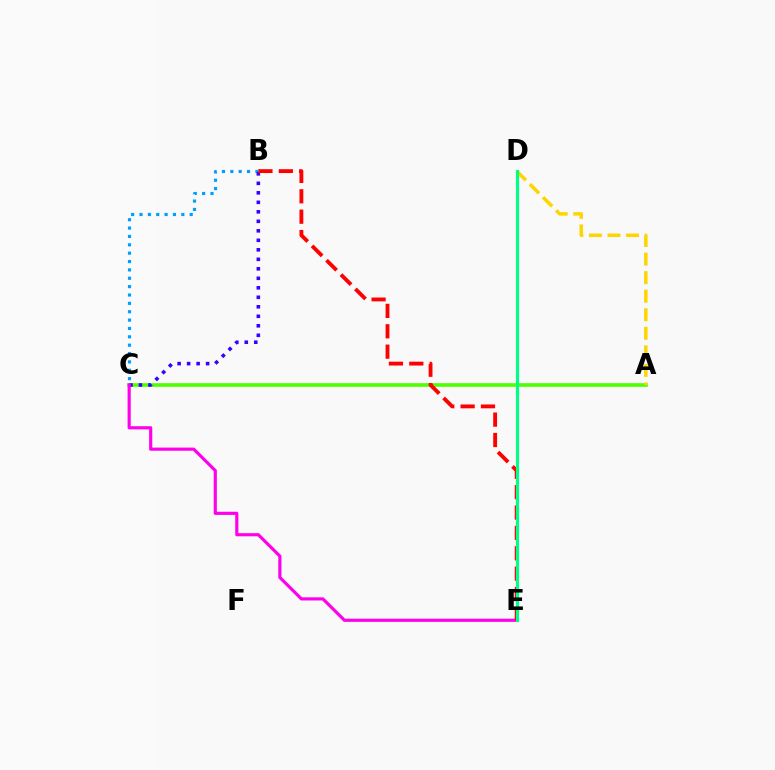{('B', 'C'): [{'color': '#009eff', 'line_style': 'dotted', 'thickness': 2.27}, {'color': '#3700ff', 'line_style': 'dotted', 'thickness': 2.58}], ('A', 'C'): [{'color': '#4fff00', 'line_style': 'solid', 'thickness': 2.6}], ('A', 'D'): [{'color': '#ffd500', 'line_style': 'dashed', 'thickness': 2.52}], ('C', 'E'): [{'color': '#ff00ed', 'line_style': 'solid', 'thickness': 2.27}], ('B', 'E'): [{'color': '#ff0000', 'line_style': 'dashed', 'thickness': 2.77}], ('D', 'E'): [{'color': '#00ff86', 'line_style': 'solid', 'thickness': 2.27}]}